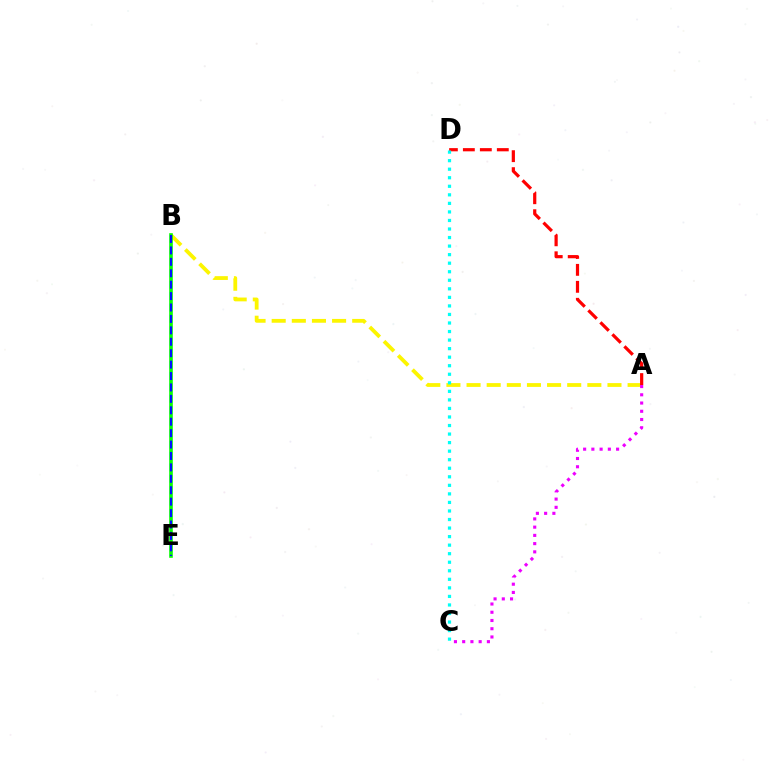{('A', 'B'): [{'color': '#fcf500', 'line_style': 'dashed', 'thickness': 2.73}], ('B', 'E'): [{'color': '#08ff00', 'line_style': 'solid', 'thickness': 2.6}, {'color': '#0010ff', 'line_style': 'dashed', 'thickness': 1.55}], ('A', 'D'): [{'color': '#ff0000', 'line_style': 'dashed', 'thickness': 2.31}], ('C', 'D'): [{'color': '#00fff6', 'line_style': 'dotted', 'thickness': 2.32}], ('A', 'C'): [{'color': '#ee00ff', 'line_style': 'dotted', 'thickness': 2.24}]}